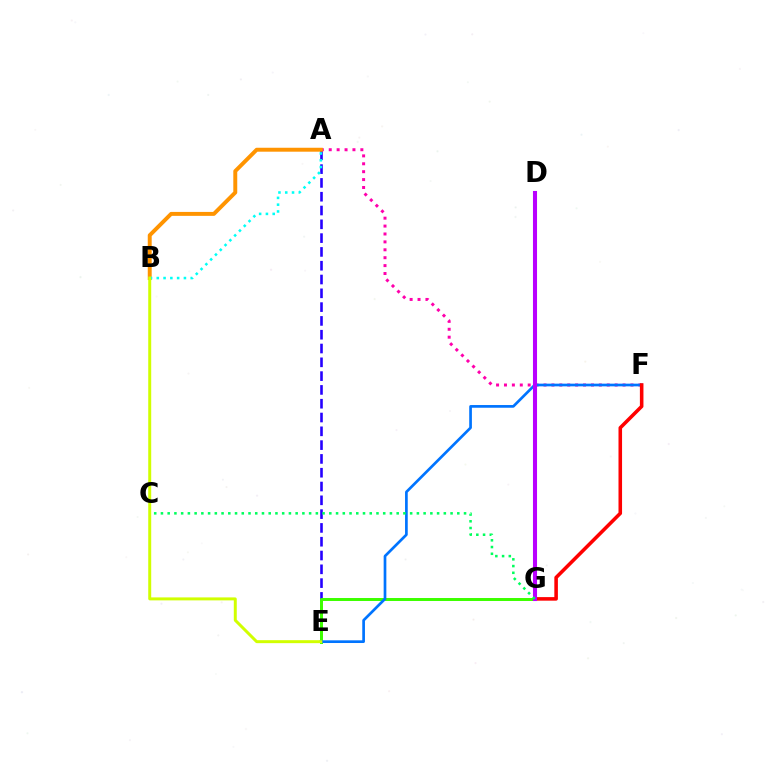{('A', 'E'): [{'color': '#2500ff', 'line_style': 'dashed', 'thickness': 1.87}], ('E', 'G'): [{'color': '#3dff00', 'line_style': 'solid', 'thickness': 2.14}], ('A', 'F'): [{'color': '#ff00ac', 'line_style': 'dotted', 'thickness': 2.15}], ('E', 'F'): [{'color': '#0074ff', 'line_style': 'solid', 'thickness': 1.94}], ('F', 'G'): [{'color': '#ff0000', 'line_style': 'solid', 'thickness': 2.56}], ('D', 'G'): [{'color': '#b900ff', 'line_style': 'solid', 'thickness': 2.93}], ('C', 'G'): [{'color': '#00ff5c', 'line_style': 'dotted', 'thickness': 1.83}], ('A', 'B'): [{'color': '#ff9400', 'line_style': 'solid', 'thickness': 2.84}, {'color': '#00fff6', 'line_style': 'dotted', 'thickness': 1.84}], ('B', 'E'): [{'color': '#d1ff00', 'line_style': 'solid', 'thickness': 2.14}]}